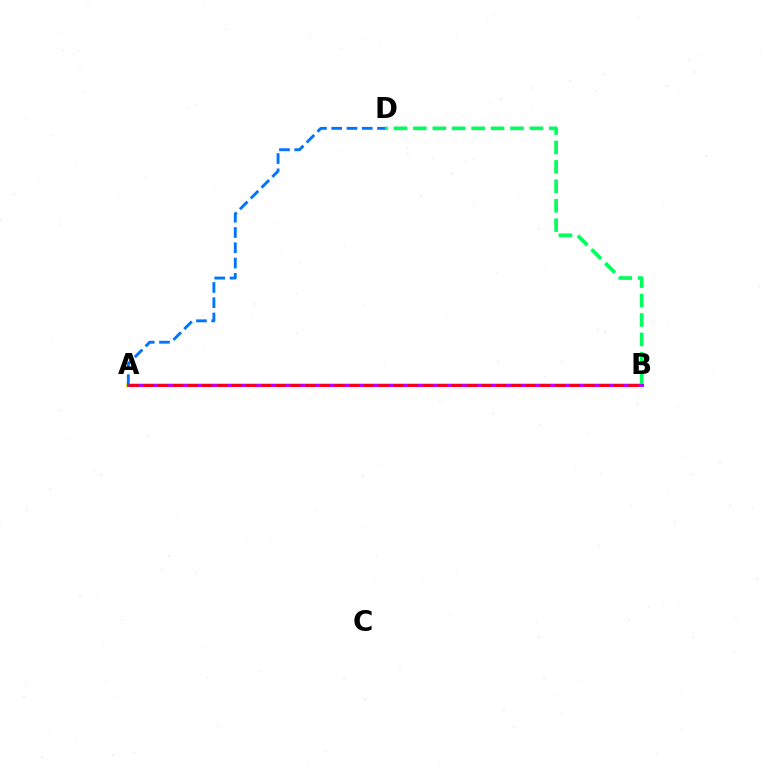{('A', 'B'): [{'color': '#d1ff00', 'line_style': 'solid', 'thickness': 2.9}, {'color': '#b900ff', 'line_style': 'solid', 'thickness': 2.18}, {'color': '#ff0000', 'line_style': 'dashed', 'thickness': 2.0}], ('B', 'D'): [{'color': '#00ff5c', 'line_style': 'dashed', 'thickness': 2.64}], ('A', 'D'): [{'color': '#0074ff', 'line_style': 'dashed', 'thickness': 2.07}]}